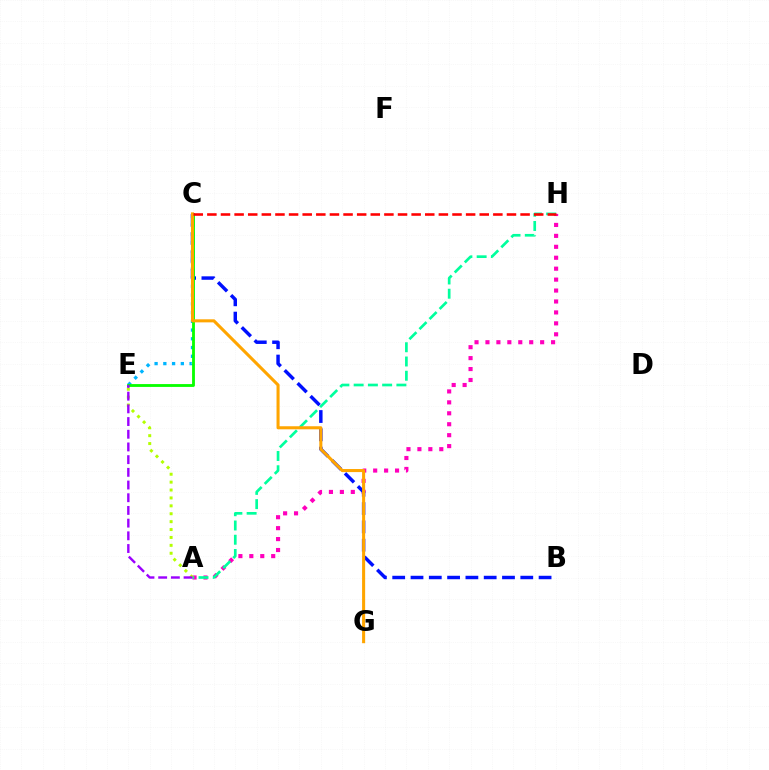{('C', 'E'): [{'color': '#00b5ff', 'line_style': 'dotted', 'thickness': 2.38}, {'color': '#08ff00', 'line_style': 'solid', 'thickness': 2.04}], ('A', 'H'): [{'color': '#ff00bd', 'line_style': 'dotted', 'thickness': 2.97}, {'color': '#00ff9d', 'line_style': 'dashed', 'thickness': 1.94}], ('B', 'C'): [{'color': '#0010ff', 'line_style': 'dashed', 'thickness': 2.49}], ('A', 'E'): [{'color': '#b3ff00', 'line_style': 'dotted', 'thickness': 2.15}, {'color': '#9b00ff', 'line_style': 'dashed', 'thickness': 1.72}], ('C', 'G'): [{'color': '#ffa500', 'line_style': 'solid', 'thickness': 2.2}], ('C', 'H'): [{'color': '#ff0000', 'line_style': 'dashed', 'thickness': 1.85}]}